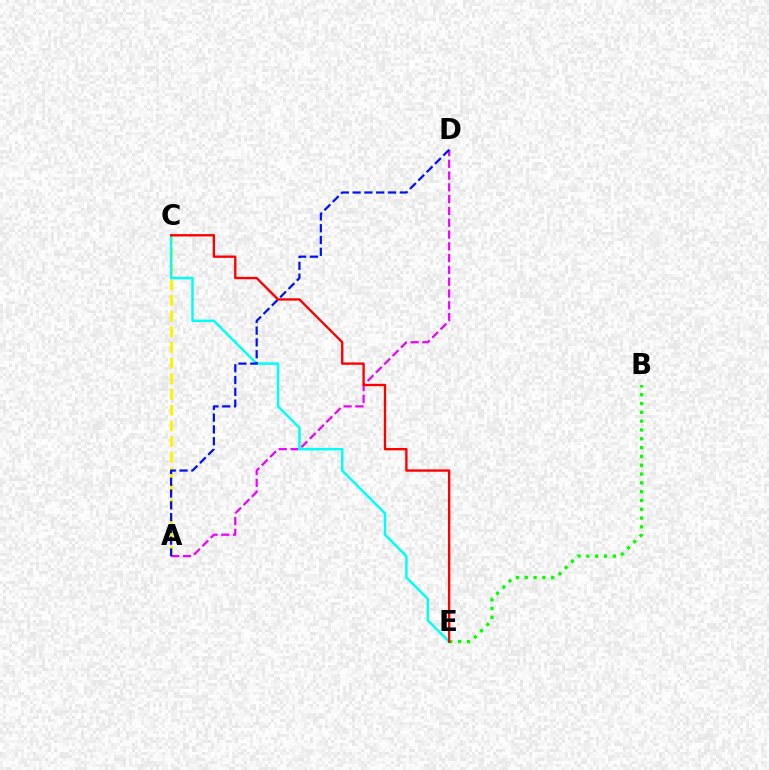{('A', 'C'): [{'color': '#fcf500', 'line_style': 'dashed', 'thickness': 2.13}], ('A', 'D'): [{'color': '#ee00ff', 'line_style': 'dashed', 'thickness': 1.6}, {'color': '#0010ff', 'line_style': 'dashed', 'thickness': 1.6}], ('C', 'E'): [{'color': '#00fff6', 'line_style': 'solid', 'thickness': 1.78}, {'color': '#ff0000', 'line_style': 'solid', 'thickness': 1.7}], ('B', 'E'): [{'color': '#08ff00', 'line_style': 'dotted', 'thickness': 2.39}]}